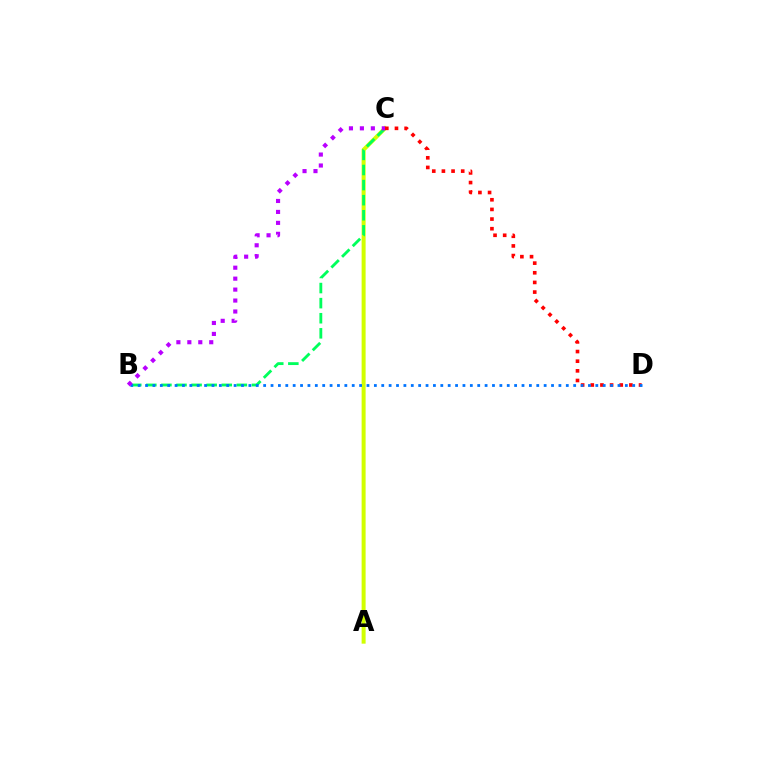{('A', 'C'): [{'color': '#d1ff00', 'line_style': 'solid', 'thickness': 2.88}], ('B', 'C'): [{'color': '#00ff5c', 'line_style': 'dashed', 'thickness': 2.05}, {'color': '#b900ff', 'line_style': 'dotted', 'thickness': 2.98}], ('C', 'D'): [{'color': '#ff0000', 'line_style': 'dotted', 'thickness': 2.62}], ('B', 'D'): [{'color': '#0074ff', 'line_style': 'dotted', 'thickness': 2.01}]}